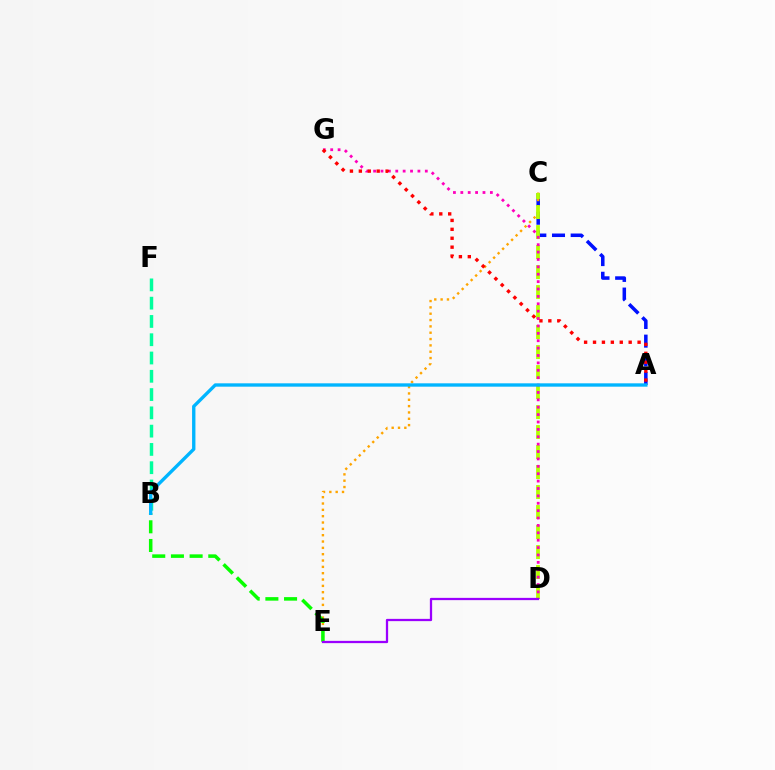{('A', 'C'): [{'color': '#0010ff', 'line_style': 'dashed', 'thickness': 2.54}], ('C', 'E'): [{'color': '#ffa500', 'line_style': 'dotted', 'thickness': 1.72}], ('C', 'D'): [{'color': '#b3ff00', 'line_style': 'dashed', 'thickness': 2.72}], ('B', 'F'): [{'color': '#00ff9d', 'line_style': 'dashed', 'thickness': 2.48}], ('D', 'G'): [{'color': '#ff00bd', 'line_style': 'dotted', 'thickness': 2.01}], ('B', 'E'): [{'color': '#08ff00', 'line_style': 'dashed', 'thickness': 2.54}], ('A', 'G'): [{'color': '#ff0000', 'line_style': 'dotted', 'thickness': 2.42}], ('A', 'B'): [{'color': '#00b5ff', 'line_style': 'solid', 'thickness': 2.41}], ('D', 'E'): [{'color': '#9b00ff', 'line_style': 'solid', 'thickness': 1.63}]}